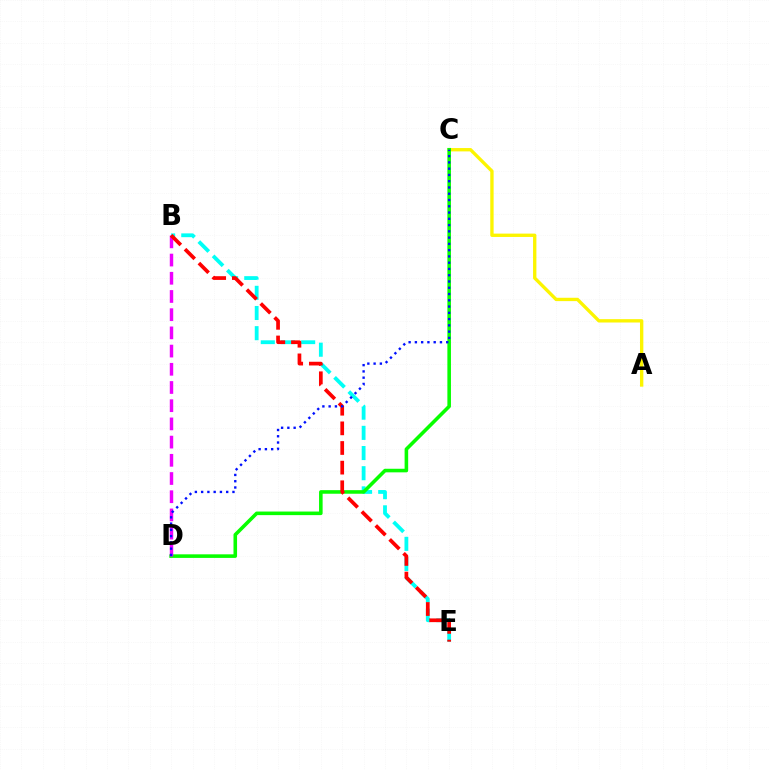{('A', 'C'): [{'color': '#fcf500', 'line_style': 'solid', 'thickness': 2.41}], ('B', 'E'): [{'color': '#00fff6', 'line_style': 'dashed', 'thickness': 2.74}, {'color': '#ff0000', 'line_style': 'dashed', 'thickness': 2.67}], ('C', 'D'): [{'color': '#08ff00', 'line_style': 'solid', 'thickness': 2.58}, {'color': '#0010ff', 'line_style': 'dotted', 'thickness': 1.7}], ('B', 'D'): [{'color': '#ee00ff', 'line_style': 'dashed', 'thickness': 2.47}]}